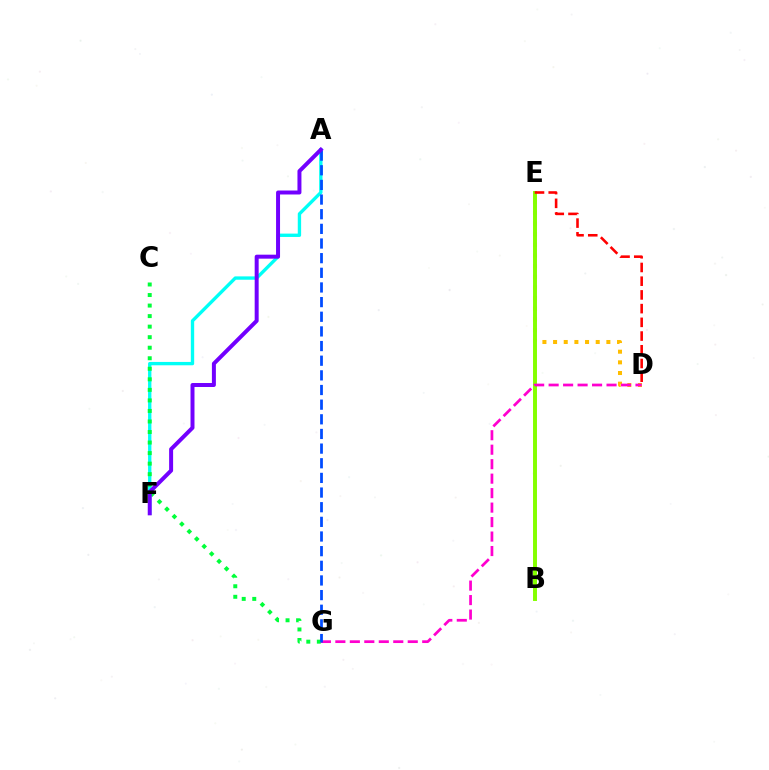{('D', 'E'): [{'color': '#ffbd00', 'line_style': 'dotted', 'thickness': 2.9}, {'color': '#ff0000', 'line_style': 'dashed', 'thickness': 1.86}], ('B', 'E'): [{'color': '#84ff00', 'line_style': 'solid', 'thickness': 2.84}], ('A', 'F'): [{'color': '#00fff6', 'line_style': 'solid', 'thickness': 2.41}, {'color': '#7200ff', 'line_style': 'solid', 'thickness': 2.86}], ('D', 'G'): [{'color': '#ff00cf', 'line_style': 'dashed', 'thickness': 1.97}], ('C', 'G'): [{'color': '#00ff39', 'line_style': 'dotted', 'thickness': 2.86}], ('A', 'G'): [{'color': '#004bff', 'line_style': 'dashed', 'thickness': 1.99}]}